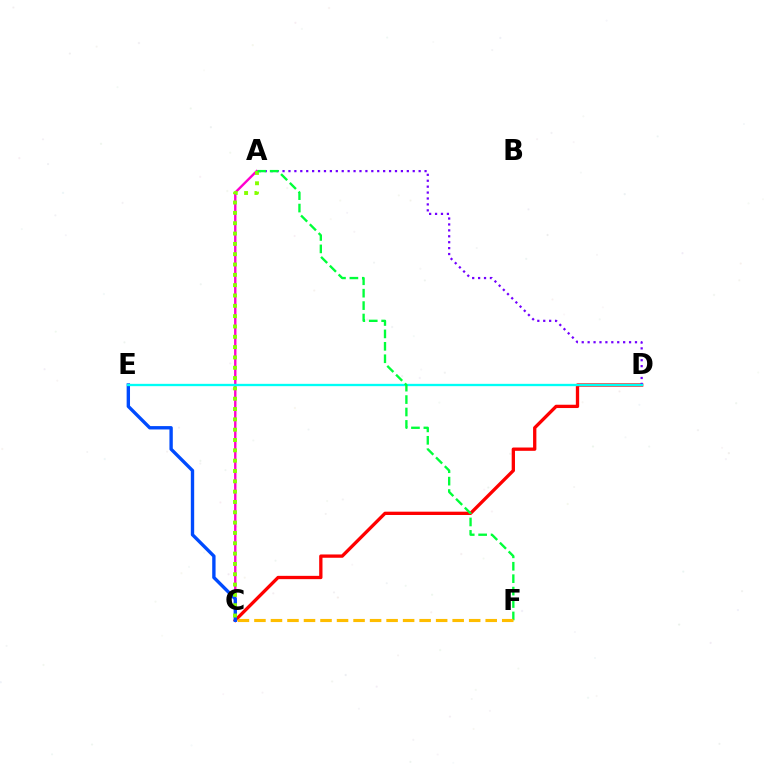{('C', 'D'): [{'color': '#ff0000', 'line_style': 'solid', 'thickness': 2.38}], ('A', 'D'): [{'color': '#7200ff', 'line_style': 'dotted', 'thickness': 1.61}], ('A', 'C'): [{'color': '#ff00cf', 'line_style': 'solid', 'thickness': 1.71}, {'color': '#84ff00', 'line_style': 'dotted', 'thickness': 2.8}], ('C', 'E'): [{'color': '#004bff', 'line_style': 'solid', 'thickness': 2.42}], ('D', 'E'): [{'color': '#00fff6', 'line_style': 'solid', 'thickness': 1.67}], ('A', 'F'): [{'color': '#00ff39', 'line_style': 'dashed', 'thickness': 1.69}], ('C', 'F'): [{'color': '#ffbd00', 'line_style': 'dashed', 'thickness': 2.24}]}